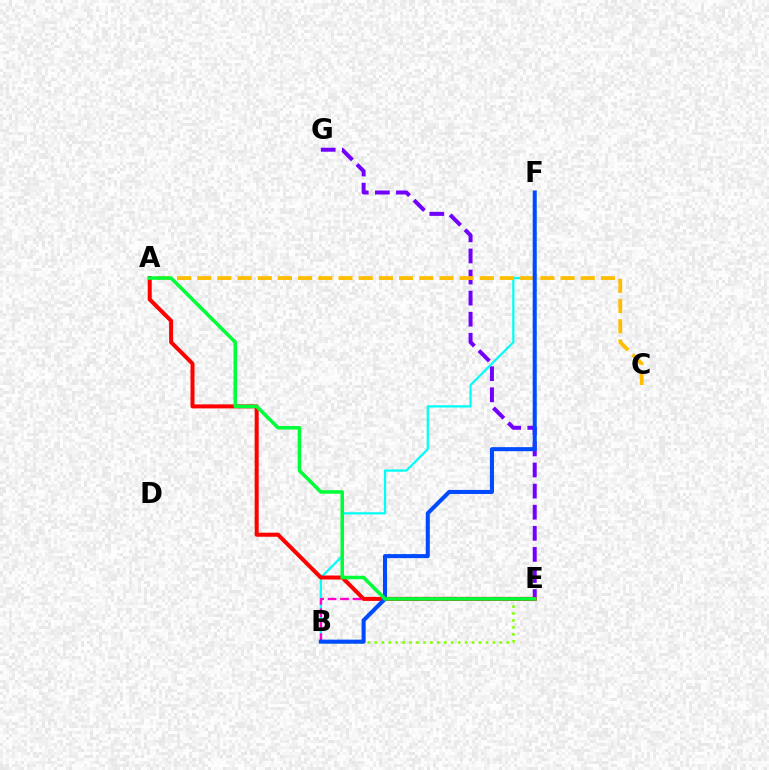{('E', 'G'): [{'color': '#7200ff', 'line_style': 'dashed', 'thickness': 2.87}], ('B', 'F'): [{'color': '#00fff6', 'line_style': 'solid', 'thickness': 1.62}, {'color': '#004bff', 'line_style': 'solid', 'thickness': 2.92}], ('B', 'E'): [{'color': '#ff00cf', 'line_style': 'dashed', 'thickness': 1.69}, {'color': '#84ff00', 'line_style': 'dotted', 'thickness': 1.89}], ('A', 'C'): [{'color': '#ffbd00', 'line_style': 'dashed', 'thickness': 2.74}], ('A', 'E'): [{'color': '#ff0000', 'line_style': 'solid', 'thickness': 2.89}, {'color': '#00ff39', 'line_style': 'solid', 'thickness': 2.54}]}